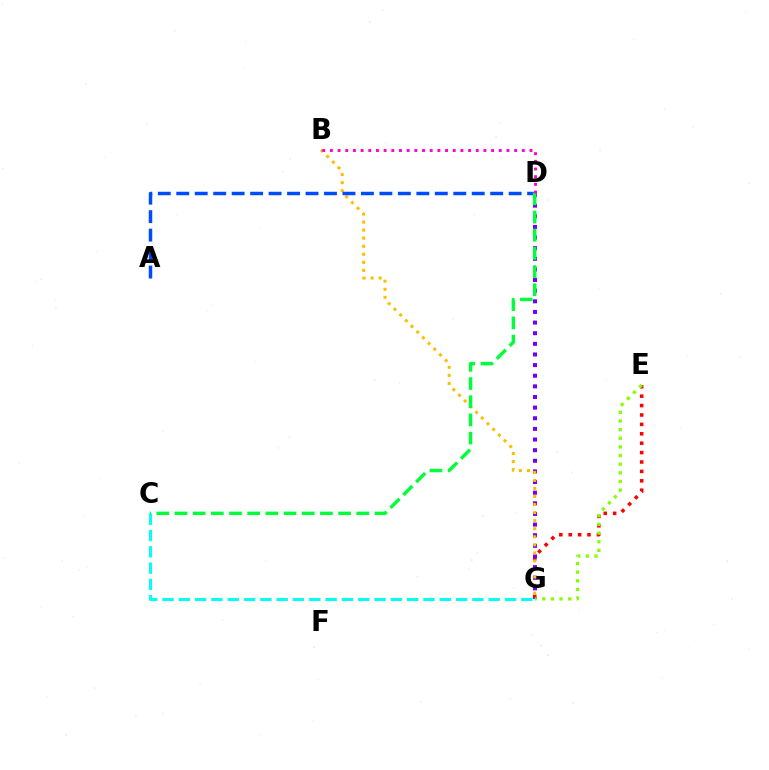{('E', 'G'): [{'color': '#ff0000', 'line_style': 'dotted', 'thickness': 2.55}, {'color': '#84ff00', 'line_style': 'dotted', 'thickness': 2.35}], ('D', 'G'): [{'color': '#7200ff', 'line_style': 'dotted', 'thickness': 2.89}], ('B', 'G'): [{'color': '#ffbd00', 'line_style': 'dotted', 'thickness': 2.19}], ('A', 'D'): [{'color': '#004bff', 'line_style': 'dashed', 'thickness': 2.51}], ('C', 'D'): [{'color': '#00ff39', 'line_style': 'dashed', 'thickness': 2.47}], ('B', 'D'): [{'color': '#ff00cf', 'line_style': 'dotted', 'thickness': 2.09}], ('C', 'G'): [{'color': '#00fff6', 'line_style': 'dashed', 'thickness': 2.22}]}